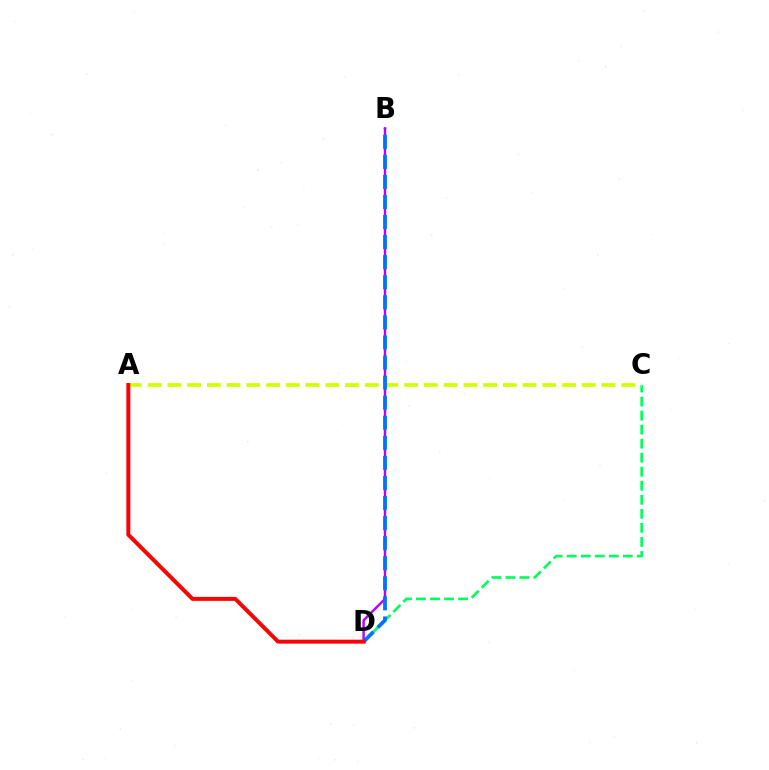{('C', 'D'): [{'color': '#00ff5c', 'line_style': 'dashed', 'thickness': 1.91}], ('A', 'C'): [{'color': '#d1ff00', 'line_style': 'dashed', 'thickness': 2.68}], ('B', 'D'): [{'color': '#b900ff', 'line_style': 'solid', 'thickness': 1.74}, {'color': '#0074ff', 'line_style': 'dashed', 'thickness': 2.73}], ('A', 'D'): [{'color': '#ff0000', 'line_style': 'solid', 'thickness': 2.85}]}